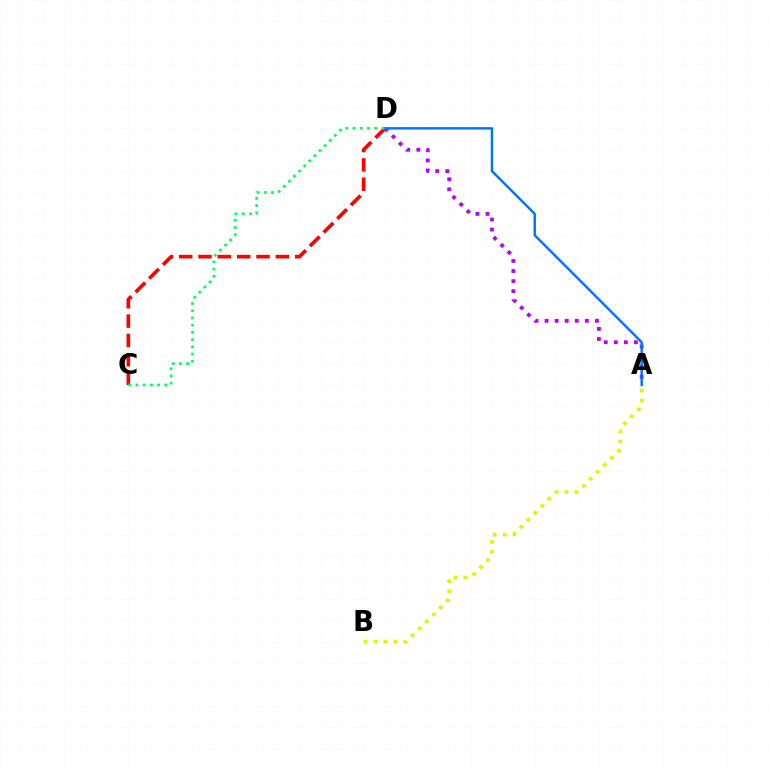{('C', 'D'): [{'color': '#ff0000', 'line_style': 'dashed', 'thickness': 2.63}, {'color': '#00ff5c', 'line_style': 'dotted', 'thickness': 1.96}], ('A', 'D'): [{'color': '#b900ff', 'line_style': 'dotted', 'thickness': 2.74}, {'color': '#0074ff', 'line_style': 'solid', 'thickness': 1.75}], ('A', 'B'): [{'color': '#d1ff00', 'line_style': 'dotted', 'thickness': 2.7}]}